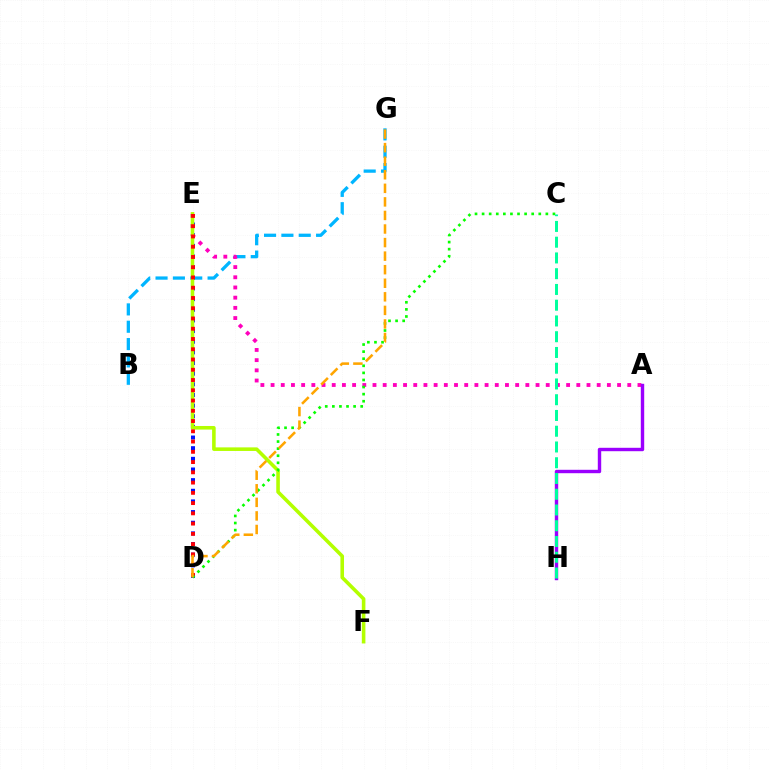{('D', 'E'): [{'color': '#0010ff', 'line_style': 'dotted', 'thickness': 2.89}, {'color': '#ff0000', 'line_style': 'dotted', 'thickness': 2.79}], ('B', 'G'): [{'color': '#00b5ff', 'line_style': 'dashed', 'thickness': 2.36}], ('A', 'E'): [{'color': '#ff00bd', 'line_style': 'dotted', 'thickness': 2.77}], ('E', 'F'): [{'color': '#b3ff00', 'line_style': 'solid', 'thickness': 2.58}], ('A', 'H'): [{'color': '#9b00ff', 'line_style': 'solid', 'thickness': 2.45}], ('C', 'D'): [{'color': '#08ff00', 'line_style': 'dotted', 'thickness': 1.93}], ('D', 'G'): [{'color': '#ffa500', 'line_style': 'dashed', 'thickness': 1.84}], ('C', 'H'): [{'color': '#00ff9d', 'line_style': 'dashed', 'thickness': 2.14}]}